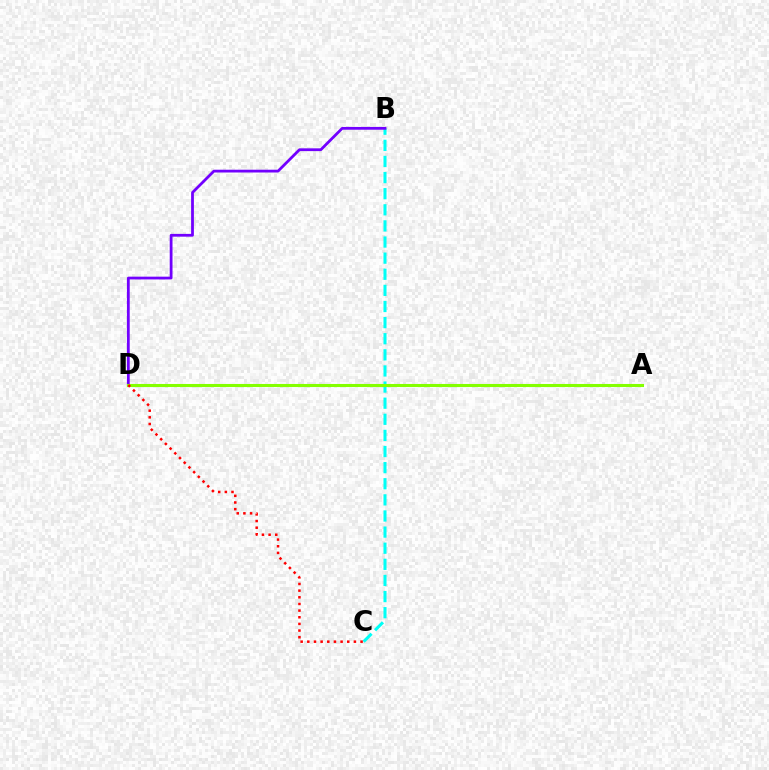{('B', 'C'): [{'color': '#00fff6', 'line_style': 'dashed', 'thickness': 2.19}], ('B', 'D'): [{'color': '#7200ff', 'line_style': 'solid', 'thickness': 2.0}], ('A', 'D'): [{'color': '#84ff00', 'line_style': 'solid', 'thickness': 2.21}], ('C', 'D'): [{'color': '#ff0000', 'line_style': 'dotted', 'thickness': 1.81}]}